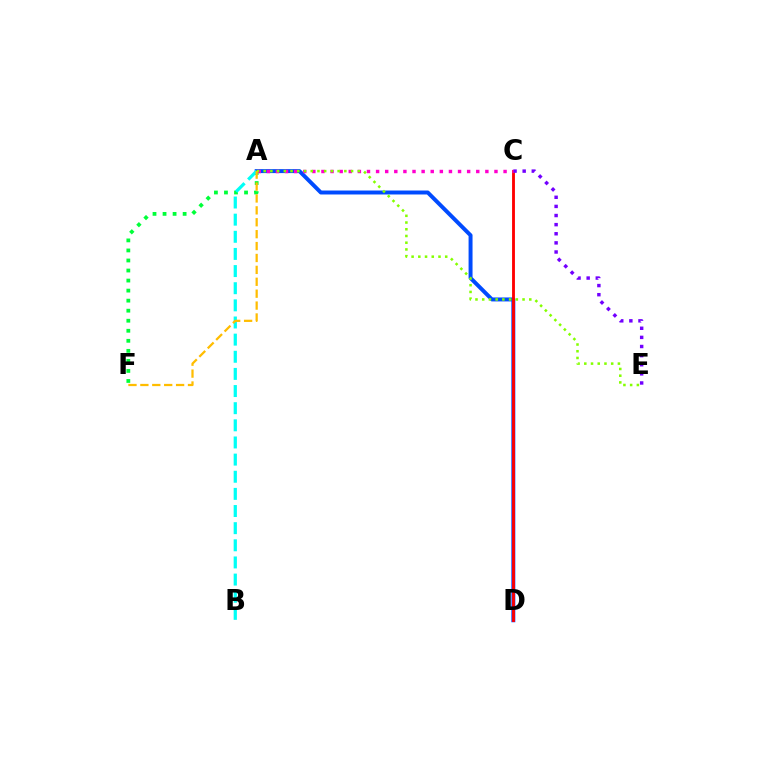{('A', 'D'): [{'color': '#004bff', 'line_style': 'solid', 'thickness': 2.85}], ('C', 'D'): [{'color': '#ff0000', 'line_style': 'solid', 'thickness': 2.06}], ('C', 'E'): [{'color': '#7200ff', 'line_style': 'dotted', 'thickness': 2.48}], ('A', 'F'): [{'color': '#00ff39', 'line_style': 'dotted', 'thickness': 2.73}, {'color': '#ffbd00', 'line_style': 'dashed', 'thickness': 1.62}], ('A', 'B'): [{'color': '#00fff6', 'line_style': 'dashed', 'thickness': 2.33}], ('A', 'C'): [{'color': '#ff00cf', 'line_style': 'dotted', 'thickness': 2.47}], ('A', 'E'): [{'color': '#84ff00', 'line_style': 'dotted', 'thickness': 1.83}]}